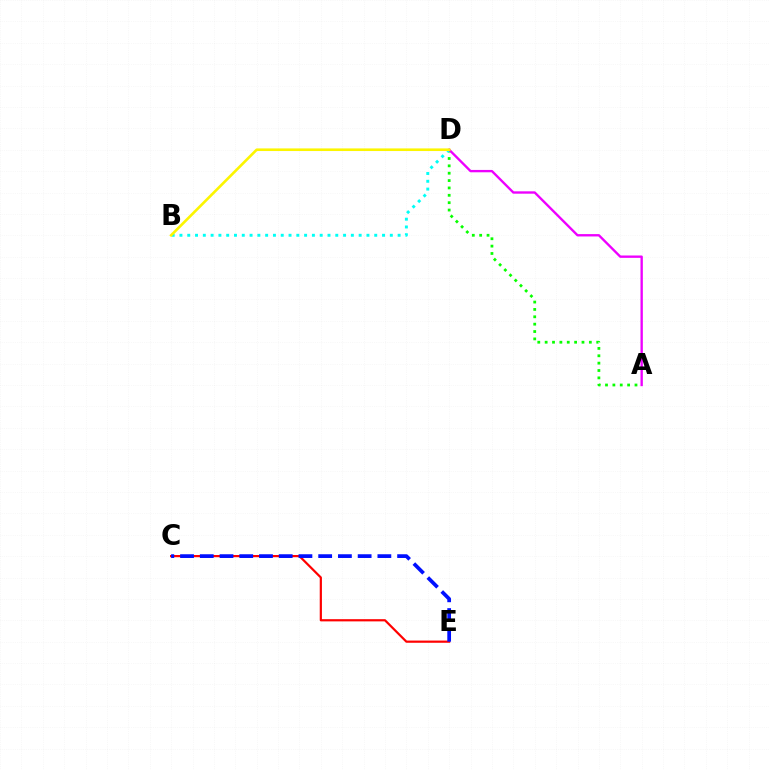{('C', 'E'): [{'color': '#ff0000', 'line_style': 'solid', 'thickness': 1.59}, {'color': '#0010ff', 'line_style': 'dashed', 'thickness': 2.68}], ('A', 'D'): [{'color': '#08ff00', 'line_style': 'dotted', 'thickness': 2.0}, {'color': '#ee00ff', 'line_style': 'solid', 'thickness': 1.7}], ('B', 'D'): [{'color': '#00fff6', 'line_style': 'dotted', 'thickness': 2.12}, {'color': '#fcf500', 'line_style': 'solid', 'thickness': 1.89}]}